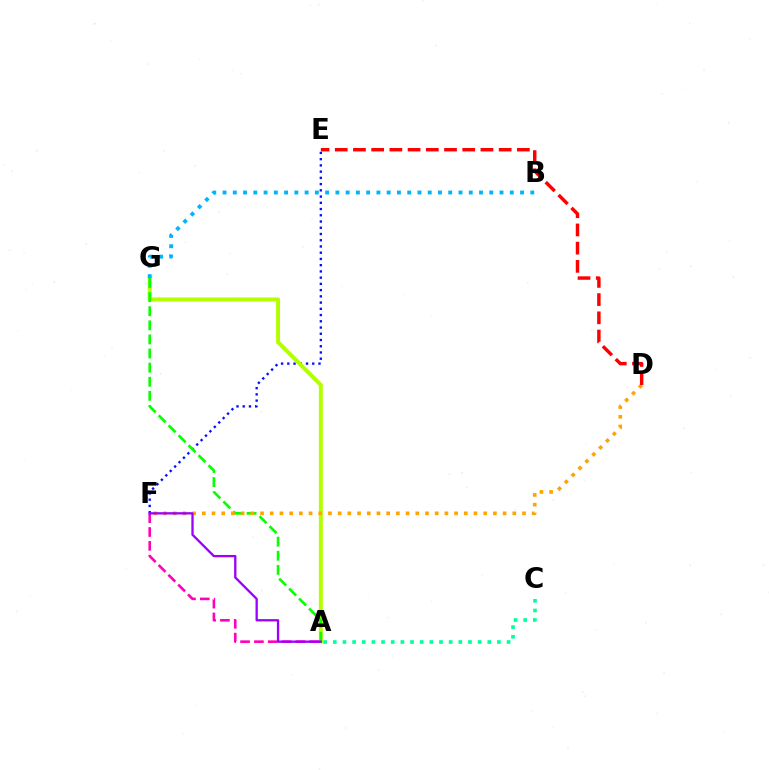{('E', 'F'): [{'color': '#0010ff', 'line_style': 'dotted', 'thickness': 1.69}], ('A', 'G'): [{'color': '#b3ff00', 'line_style': 'solid', 'thickness': 2.86}, {'color': '#08ff00', 'line_style': 'dashed', 'thickness': 1.92}], ('B', 'G'): [{'color': '#00b5ff', 'line_style': 'dotted', 'thickness': 2.79}], ('D', 'F'): [{'color': '#ffa500', 'line_style': 'dotted', 'thickness': 2.64}], ('A', 'C'): [{'color': '#00ff9d', 'line_style': 'dotted', 'thickness': 2.62}], ('D', 'E'): [{'color': '#ff0000', 'line_style': 'dashed', 'thickness': 2.47}], ('A', 'F'): [{'color': '#ff00bd', 'line_style': 'dashed', 'thickness': 1.88}, {'color': '#9b00ff', 'line_style': 'solid', 'thickness': 1.66}]}